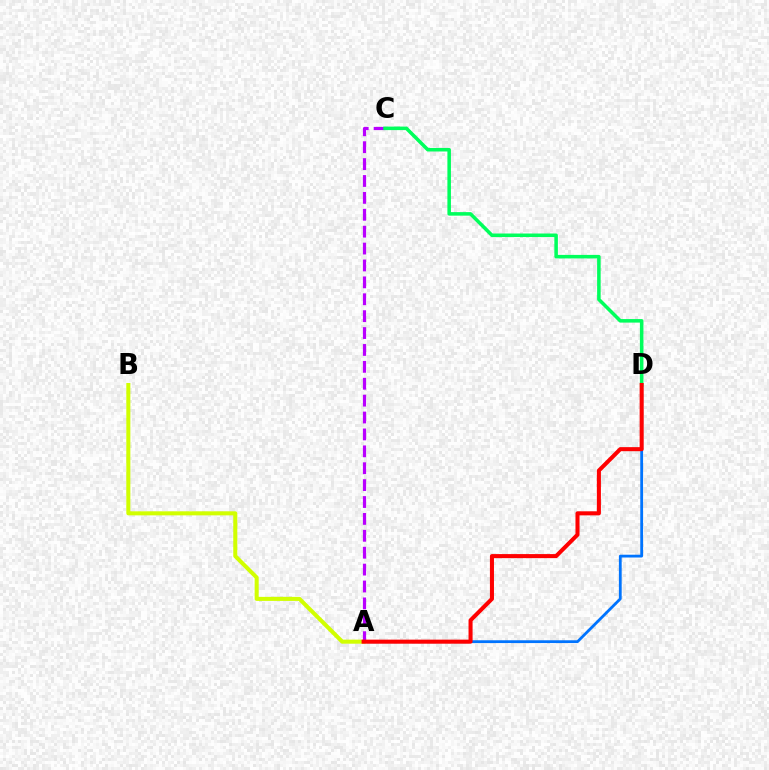{('A', 'D'): [{'color': '#0074ff', 'line_style': 'solid', 'thickness': 2.01}, {'color': '#ff0000', 'line_style': 'solid', 'thickness': 2.92}], ('A', 'B'): [{'color': '#d1ff00', 'line_style': 'solid', 'thickness': 2.91}], ('A', 'C'): [{'color': '#b900ff', 'line_style': 'dashed', 'thickness': 2.3}], ('C', 'D'): [{'color': '#00ff5c', 'line_style': 'solid', 'thickness': 2.55}]}